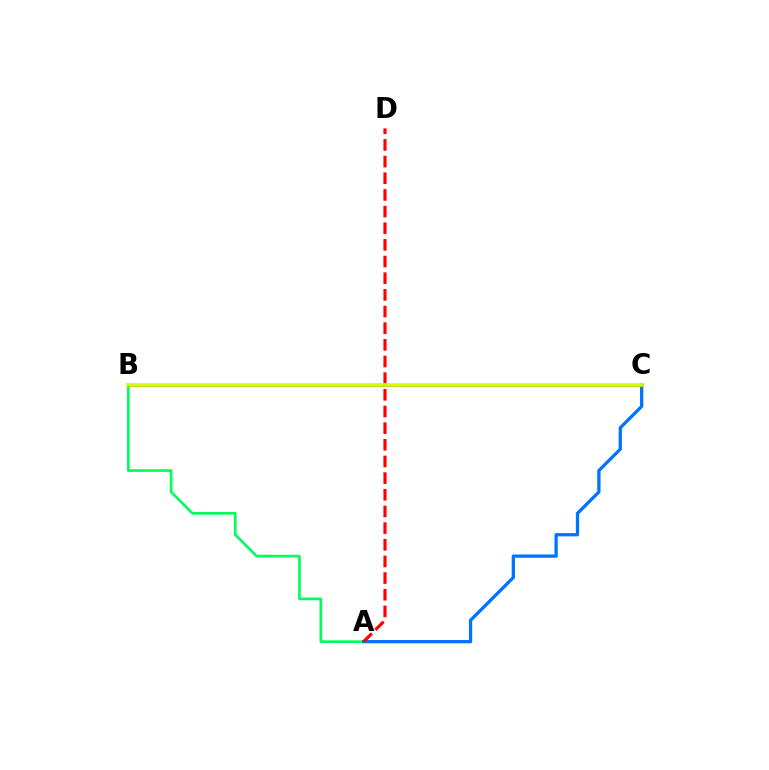{('A', 'B'): [{'color': '#00ff5c', 'line_style': 'solid', 'thickness': 1.93}], ('A', 'C'): [{'color': '#0074ff', 'line_style': 'solid', 'thickness': 2.35}], ('A', 'D'): [{'color': '#ff0000', 'line_style': 'dashed', 'thickness': 2.26}], ('B', 'C'): [{'color': '#b900ff', 'line_style': 'solid', 'thickness': 2.17}, {'color': '#d1ff00', 'line_style': 'solid', 'thickness': 2.63}]}